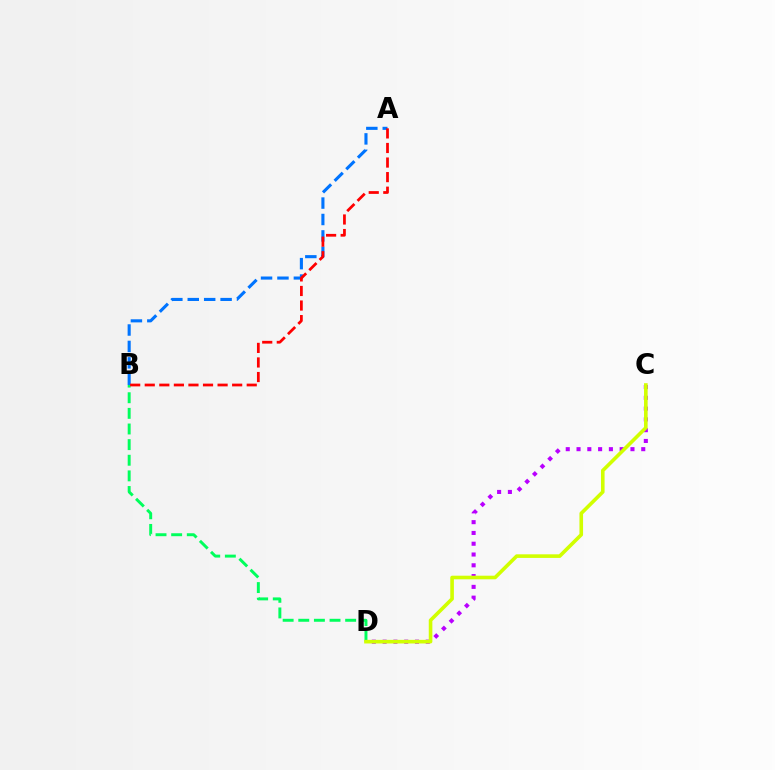{('C', 'D'): [{'color': '#b900ff', 'line_style': 'dotted', 'thickness': 2.93}, {'color': '#d1ff00', 'line_style': 'solid', 'thickness': 2.6}], ('B', 'D'): [{'color': '#00ff5c', 'line_style': 'dashed', 'thickness': 2.12}], ('A', 'B'): [{'color': '#0074ff', 'line_style': 'dashed', 'thickness': 2.23}, {'color': '#ff0000', 'line_style': 'dashed', 'thickness': 1.98}]}